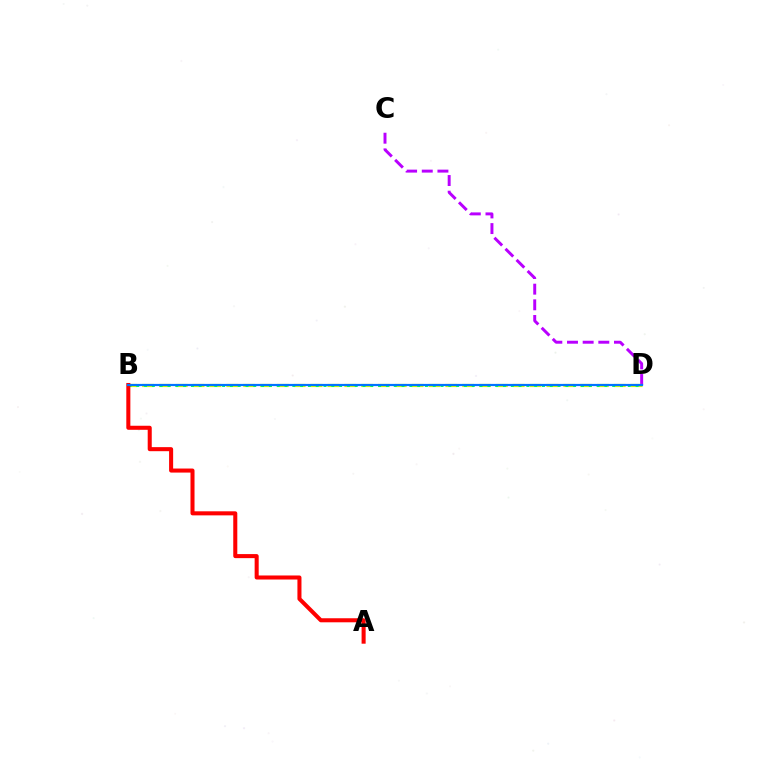{('C', 'D'): [{'color': '#b900ff', 'line_style': 'dashed', 'thickness': 2.13}], ('B', 'D'): [{'color': '#d1ff00', 'line_style': 'dashed', 'thickness': 2.29}, {'color': '#00ff5c', 'line_style': 'dotted', 'thickness': 2.12}, {'color': '#0074ff', 'line_style': 'solid', 'thickness': 1.59}], ('A', 'B'): [{'color': '#ff0000', 'line_style': 'solid', 'thickness': 2.91}]}